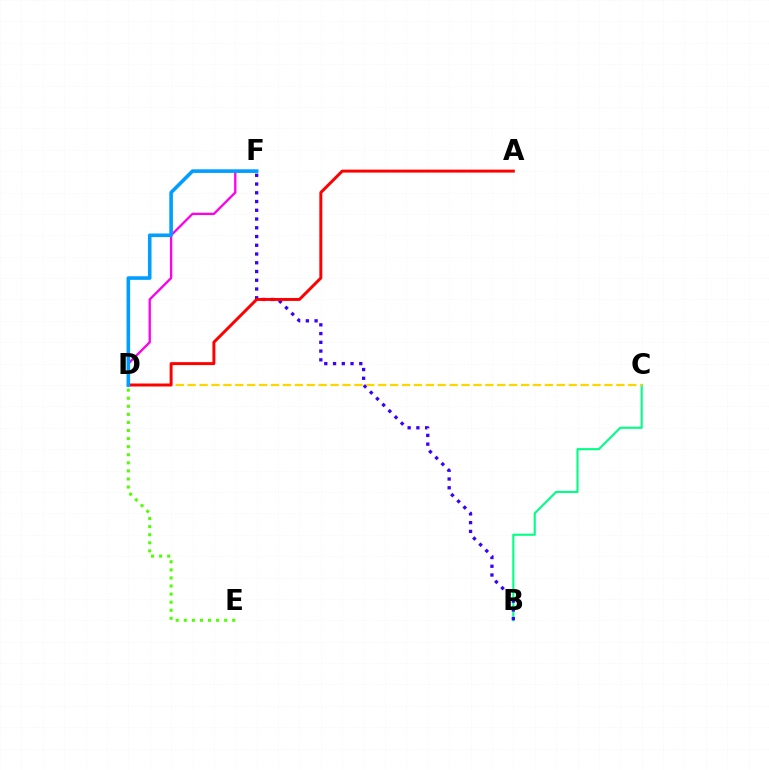{('B', 'C'): [{'color': '#00ff86', 'line_style': 'solid', 'thickness': 1.52}], ('D', 'F'): [{'color': '#ff00ed', 'line_style': 'solid', 'thickness': 1.67}, {'color': '#009eff', 'line_style': 'solid', 'thickness': 2.59}], ('B', 'F'): [{'color': '#3700ff', 'line_style': 'dotted', 'thickness': 2.38}], ('C', 'D'): [{'color': '#ffd500', 'line_style': 'dashed', 'thickness': 1.62}], ('A', 'D'): [{'color': '#ff0000', 'line_style': 'solid', 'thickness': 2.13}], ('D', 'E'): [{'color': '#4fff00', 'line_style': 'dotted', 'thickness': 2.19}]}